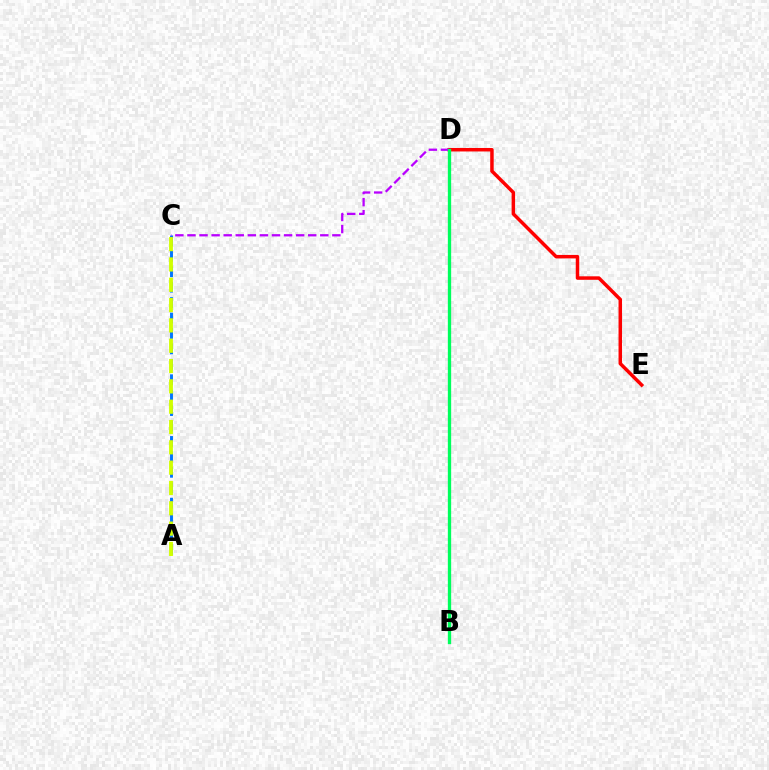{('D', 'E'): [{'color': '#ff0000', 'line_style': 'solid', 'thickness': 2.51}], ('A', 'C'): [{'color': '#0074ff', 'line_style': 'dashed', 'thickness': 2.1}, {'color': '#d1ff00', 'line_style': 'dashed', 'thickness': 2.76}], ('C', 'D'): [{'color': '#b900ff', 'line_style': 'dashed', 'thickness': 1.64}], ('B', 'D'): [{'color': '#00ff5c', 'line_style': 'solid', 'thickness': 2.38}]}